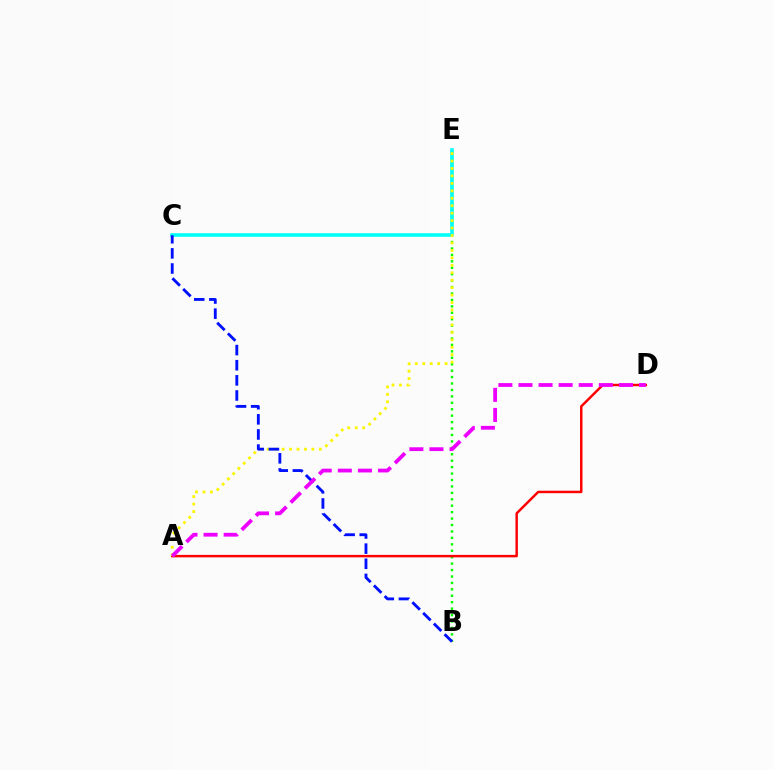{('B', 'E'): [{'color': '#08ff00', 'line_style': 'dotted', 'thickness': 1.75}], ('C', 'E'): [{'color': '#00fff6', 'line_style': 'solid', 'thickness': 2.59}], ('A', 'D'): [{'color': '#ff0000', 'line_style': 'solid', 'thickness': 1.77}, {'color': '#ee00ff', 'line_style': 'dashed', 'thickness': 2.73}], ('A', 'E'): [{'color': '#fcf500', 'line_style': 'dotted', 'thickness': 2.02}], ('B', 'C'): [{'color': '#0010ff', 'line_style': 'dashed', 'thickness': 2.06}]}